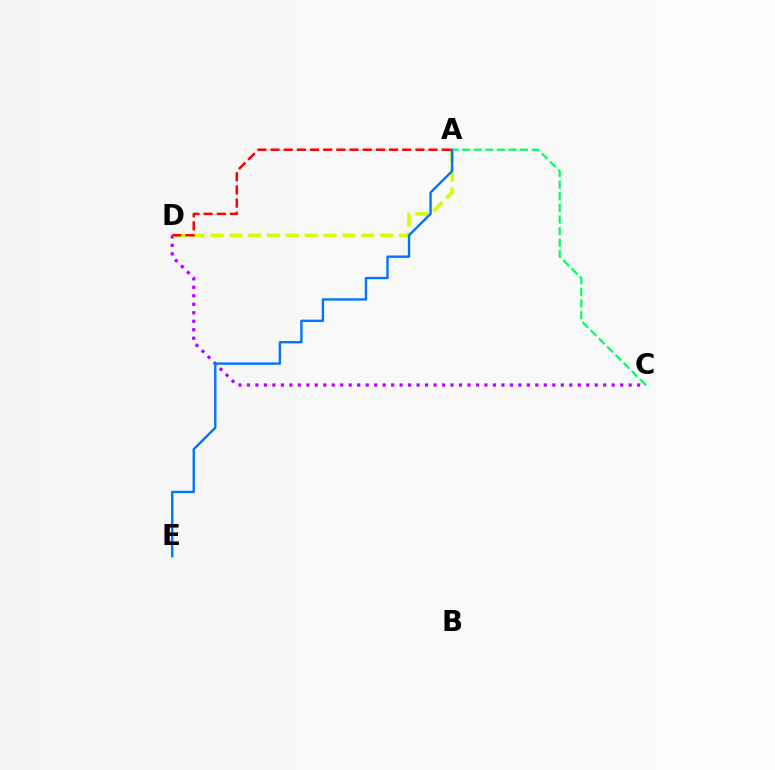{('A', 'C'): [{'color': '#00ff5c', 'line_style': 'dashed', 'thickness': 1.58}], ('C', 'D'): [{'color': '#b900ff', 'line_style': 'dotted', 'thickness': 2.3}], ('A', 'D'): [{'color': '#d1ff00', 'line_style': 'dashed', 'thickness': 2.56}, {'color': '#ff0000', 'line_style': 'dashed', 'thickness': 1.79}], ('A', 'E'): [{'color': '#0074ff', 'line_style': 'solid', 'thickness': 1.71}]}